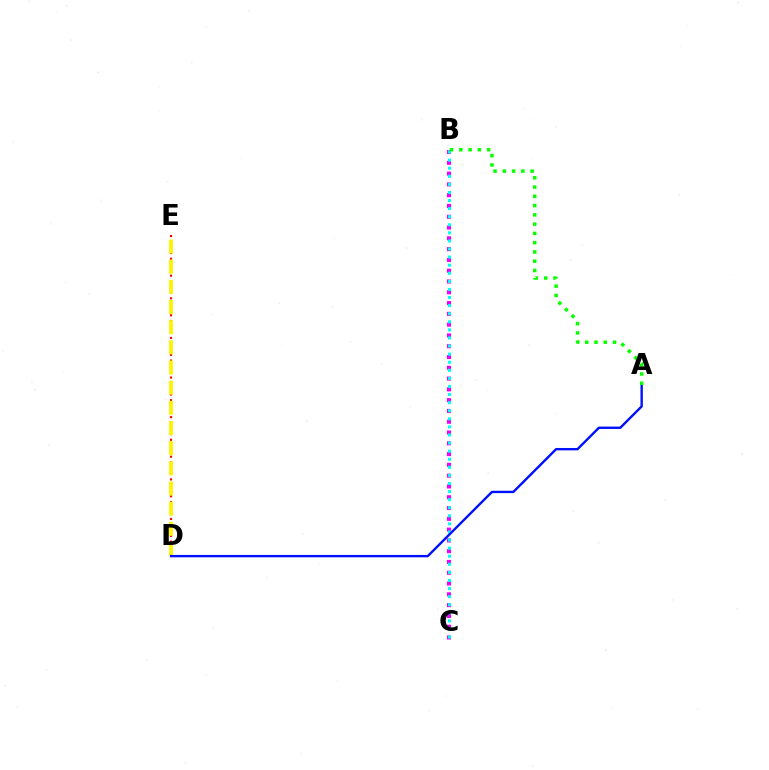{('B', 'C'): [{'color': '#ee00ff', 'line_style': 'dotted', 'thickness': 2.93}, {'color': '#00fff6', 'line_style': 'dotted', 'thickness': 2.2}], ('D', 'E'): [{'color': '#ff0000', 'line_style': 'dotted', 'thickness': 1.54}, {'color': '#fcf500', 'line_style': 'dashed', 'thickness': 2.74}], ('A', 'D'): [{'color': '#0010ff', 'line_style': 'solid', 'thickness': 1.71}], ('A', 'B'): [{'color': '#08ff00', 'line_style': 'dotted', 'thickness': 2.52}]}